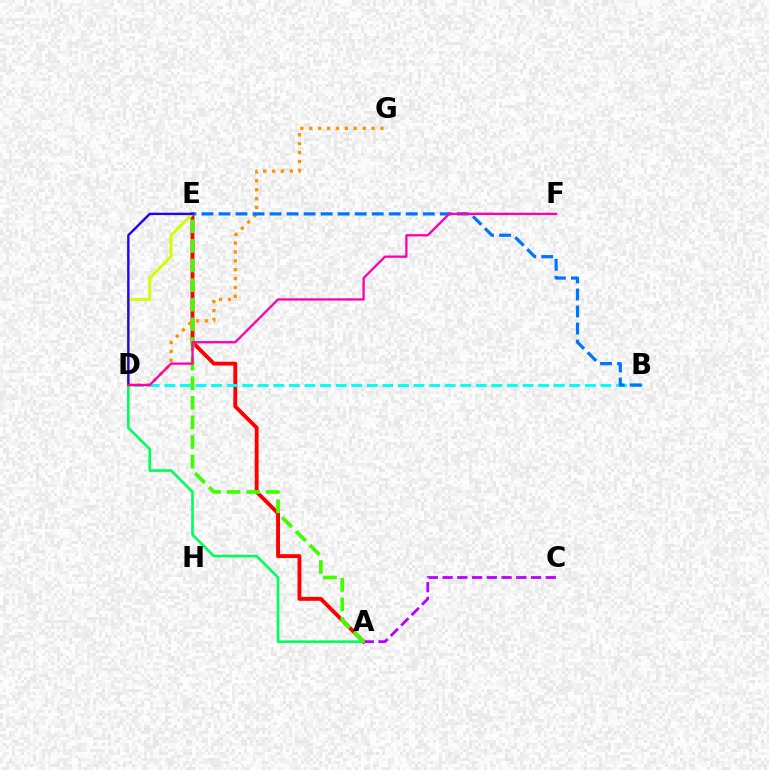{('A', 'C'): [{'color': '#b900ff', 'line_style': 'dashed', 'thickness': 2.0}], ('A', 'E'): [{'color': '#ff0000', 'line_style': 'solid', 'thickness': 2.78}, {'color': '#3dff00', 'line_style': 'dashed', 'thickness': 2.66}], ('A', 'D'): [{'color': '#00ff5c', 'line_style': 'solid', 'thickness': 1.89}], ('B', 'D'): [{'color': '#00fff6', 'line_style': 'dashed', 'thickness': 2.12}], ('D', 'E'): [{'color': '#d1ff00', 'line_style': 'solid', 'thickness': 2.12}, {'color': '#2500ff', 'line_style': 'solid', 'thickness': 1.72}], ('D', 'G'): [{'color': '#ff9400', 'line_style': 'dotted', 'thickness': 2.41}], ('B', 'E'): [{'color': '#0074ff', 'line_style': 'dashed', 'thickness': 2.31}], ('D', 'F'): [{'color': '#ff00ac', 'line_style': 'solid', 'thickness': 1.66}]}